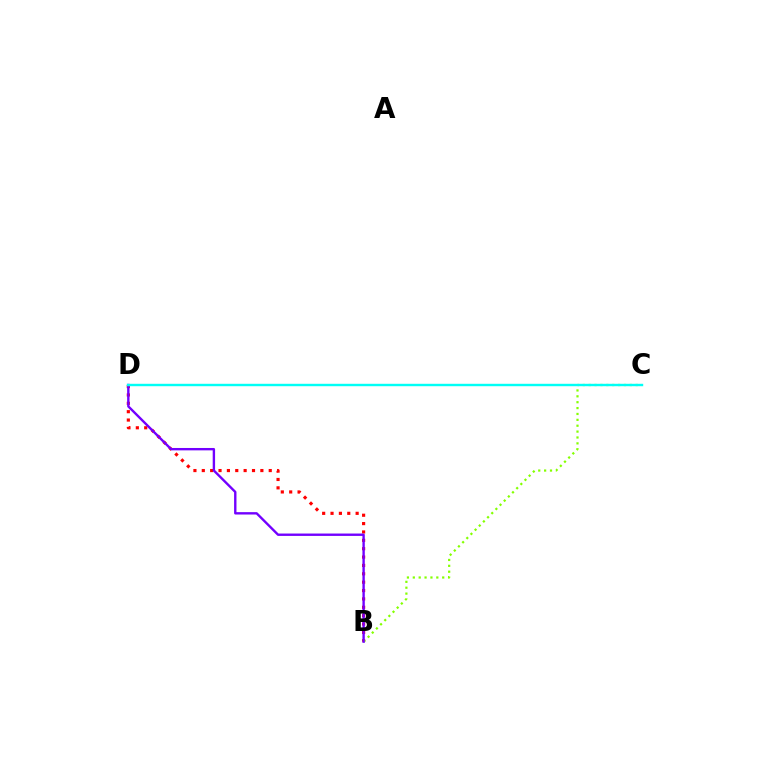{('B', 'D'): [{'color': '#ff0000', 'line_style': 'dotted', 'thickness': 2.27}, {'color': '#7200ff', 'line_style': 'solid', 'thickness': 1.71}], ('B', 'C'): [{'color': '#84ff00', 'line_style': 'dotted', 'thickness': 1.6}], ('C', 'D'): [{'color': '#00fff6', 'line_style': 'solid', 'thickness': 1.74}]}